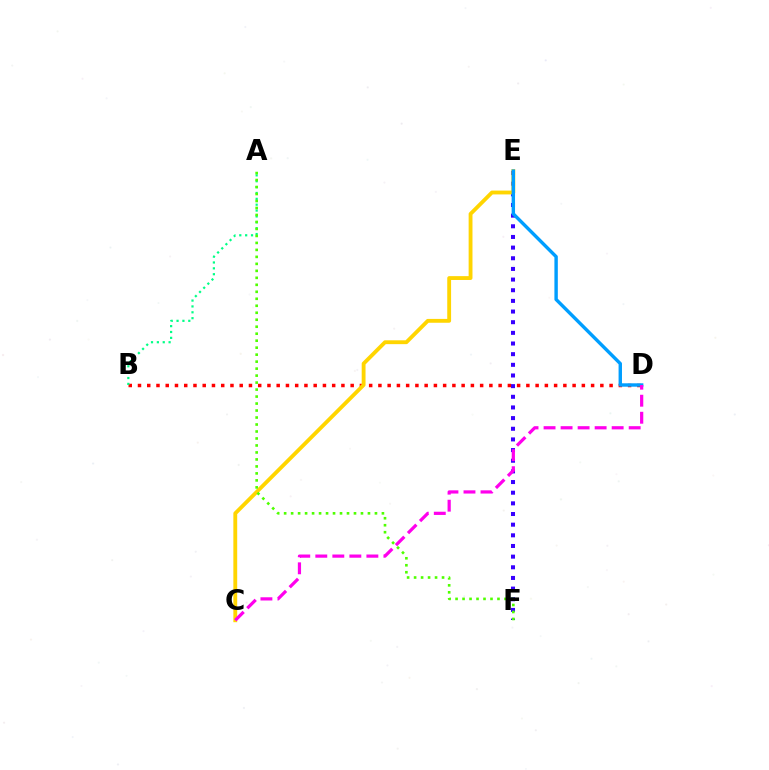{('E', 'F'): [{'color': '#3700ff', 'line_style': 'dotted', 'thickness': 2.9}], ('B', 'D'): [{'color': '#ff0000', 'line_style': 'dotted', 'thickness': 2.51}], ('C', 'E'): [{'color': '#ffd500', 'line_style': 'solid', 'thickness': 2.77}], ('D', 'E'): [{'color': '#009eff', 'line_style': 'solid', 'thickness': 2.45}], ('C', 'D'): [{'color': '#ff00ed', 'line_style': 'dashed', 'thickness': 2.31}], ('A', 'B'): [{'color': '#00ff86', 'line_style': 'dotted', 'thickness': 1.59}], ('A', 'F'): [{'color': '#4fff00', 'line_style': 'dotted', 'thickness': 1.9}]}